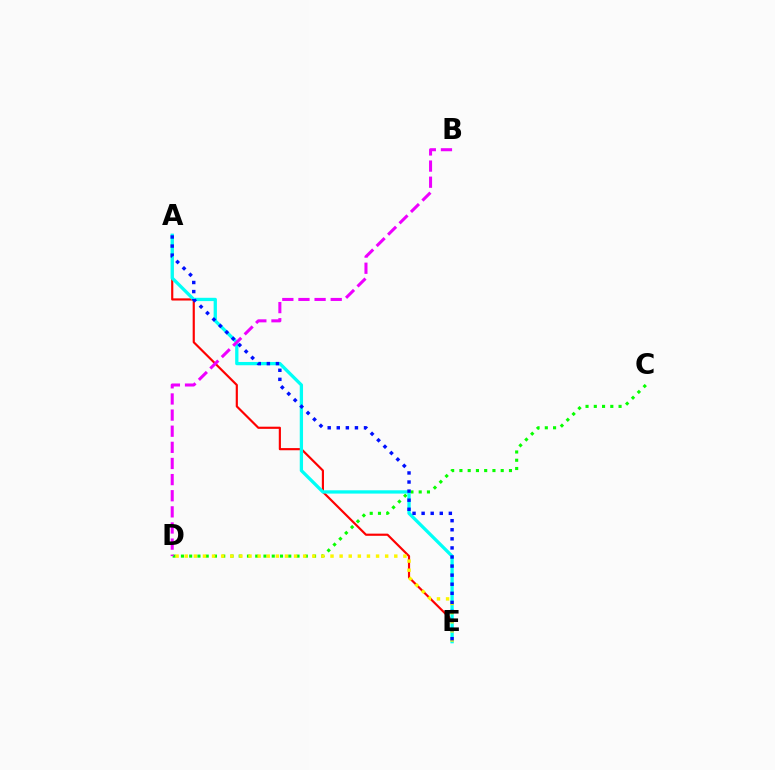{('A', 'E'): [{'color': '#ff0000', 'line_style': 'solid', 'thickness': 1.56}, {'color': '#00fff6', 'line_style': 'solid', 'thickness': 2.37}, {'color': '#0010ff', 'line_style': 'dotted', 'thickness': 2.47}], ('C', 'D'): [{'color': '#08ff00', 'line_style': 'dotted', 'thickness': 2.24}], ('D', 'E'): [{'color': '#fcf500', 'line_style': 'dotted', 'thickness': 2.48}], ('B', 'D'): [{'color': '#ee00ff', 'line_style': 'dashed', 'thickness': 2.19}]}